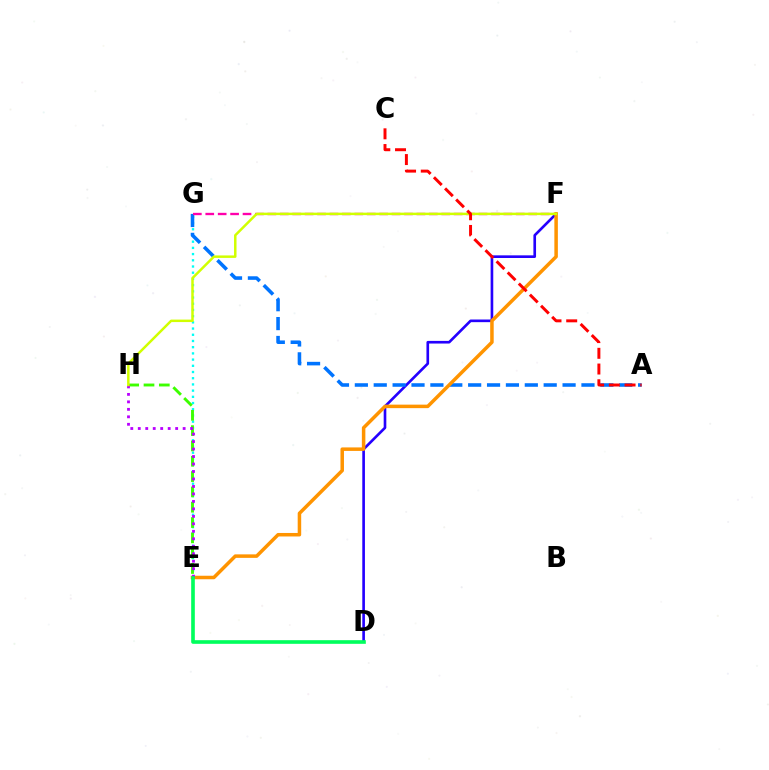{('E', 'G'): [{'color': '#00fff6', 'line_style': 'dotted', 'thickness': 1.69}], ('D', 'F'): [{'color': '#2500ff', 'line_style': 'solid', 'thickness': 1.91}], ('A', 'G'): [{'color': '#0074ff', 'line_style': 'dashed', 'thickness': 2.57}], ('F', 'G'): [{'color': '#ff00ac', 'line_style': 'dashed', 'thickness': 1.69}], ('E', 'H'): [{'color': '#3dff00', 'line_style': 'dashed', 'thickness': 2.08}, {'color': '#b900ff', 'line_style': 'dotted', 'thickness': 2.03}], ('E', 'F'): [{'color': '#ff9400', 'line_style': 'solid', 'thickness': 2.52}], ('F', 'H'): [{'color': '#d1ff00', 'line_style': 'solid', 'thickness': 1.79}], ('A', 'C'): [{'color': '#ff0000', 'line_style': 'dashed', 'thickness': 2.13}], ('D', 'E'): [{'color': '#00ff5c', 'line_style': 'solid', 'thickness': 2.62}]}